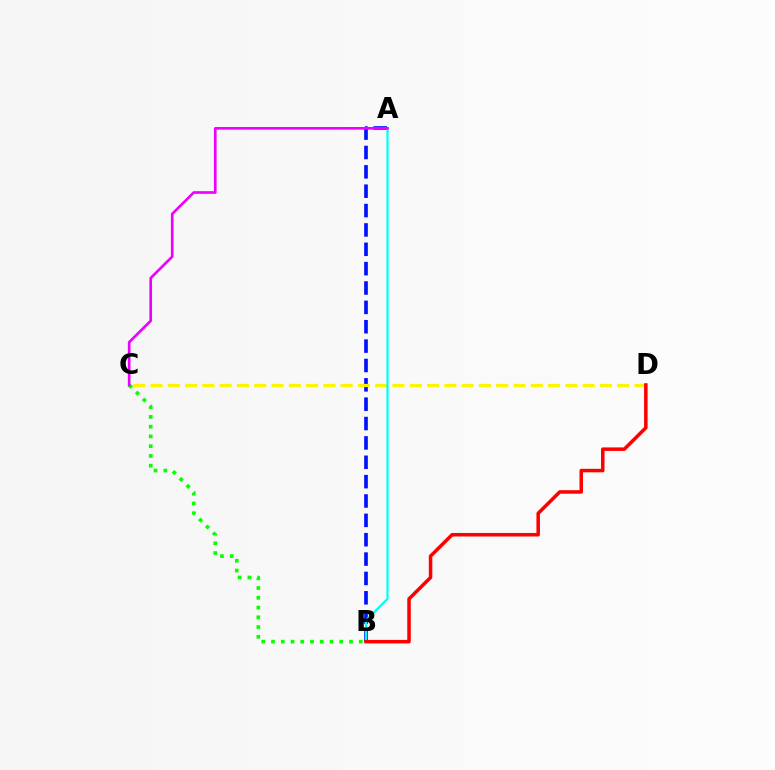{('A', 'B'): [{'color': '#0010ff', 'line_style': 'dashed', 'thickness': 2.63}, {'color': '#00fff6', 'line_style': 'solid', 'thickness': 1.61}], ('C', 'D'): [{'color': '#fcf500', 'line_style': 'dashed', 'thickness': 2.35}], ('B', 'C'): [{'color': '#08ff00', 'line_style': 'dotted', 'thickness': 2.65}], ('B', 'D'): [{'color': '#ff0000', 'line_style': 'solid', 'thickness': 2.53}], ('A', 'C'): [{'color': '#ee00ff', 'line_style': 'solid', 'thickness': 1.92}]}